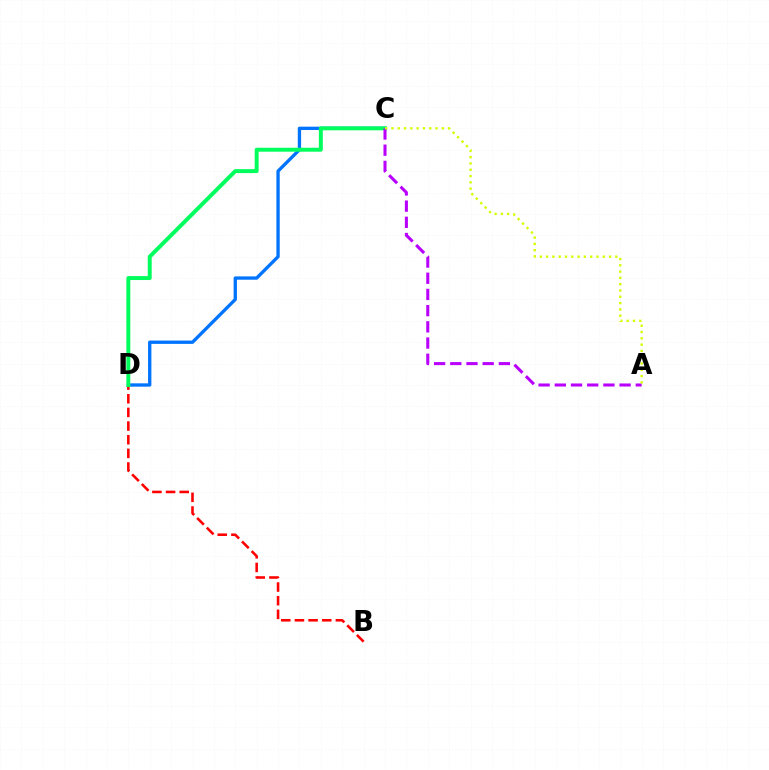{('C', 'D'): [{'color': '#0074ff', 'line_style': 'solid', 'thickness': 2.39}, {'color': '#00ff5c', 'line_style': 'solid', 'thickness': 2.84}], ('B', 'D'): [{'color': '#ff0000', 'line_style': 'dashed', 'thickness': 1.86}], ('A', 'C'): [{'color': '#b900ff', 'line_style': 'dashed', 'thickness': 2.2}, {'color': '#d1ff00', 'line_style': 'dotted', 'thickness': 1.71}]}